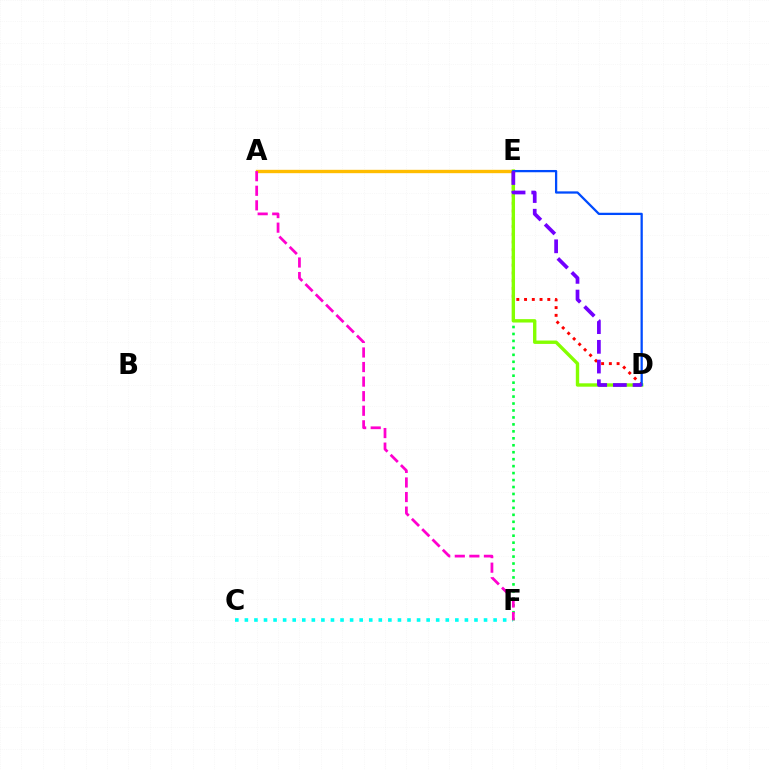{('C', 'F'): [{'color': '#00fff6', 'line_style': 'dotted', 'thickness': 2.6}], ('A', 'E'): [{'color': '#ffbd00', 'line_style': 'solid', 'thickness': 2.42}], ('E', 'F'): [{'color': '#00ff39', 'line_style': 'dotted', 'thickness': 1.89}], ('D', 'E'): [{'color': '#ff0000', 'line_style': 'dotted', 'thickness': 2.1}, {'color': '#84ff00', 'line_style': 'solid', 'thickness': 2.43}, {'color': '#004bff', 'line_style': 'solid', 'thickness': 1.64}, {'color': '#7200ff', 'line_style': 'dashed', 'thickness': 2.68}], ('A', 'F'): [{'color': '#ff00cf', 'line_style': 'dashed', 'thickness': 1.98}]}